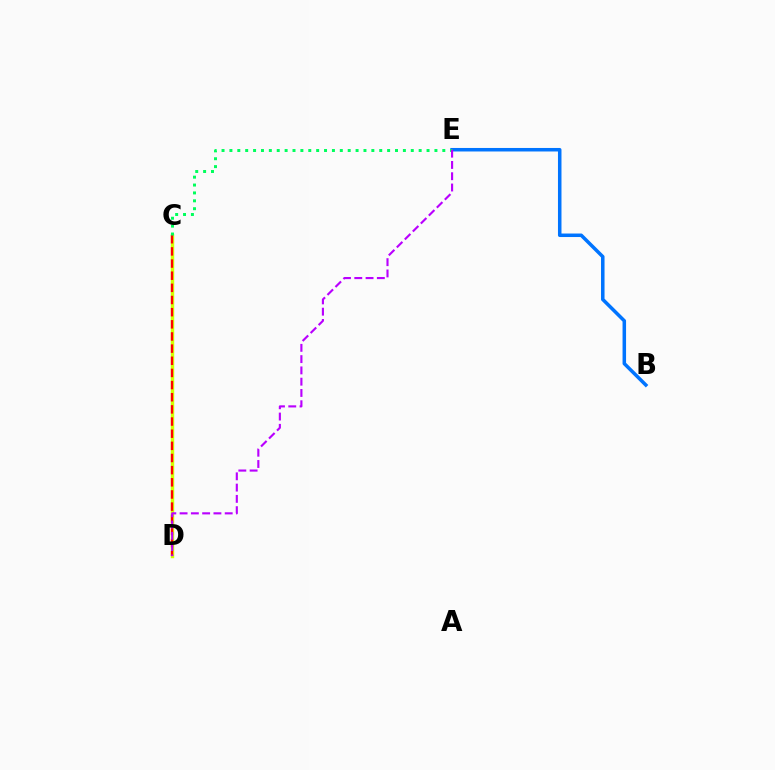{('C', 'D'): [{'color': '#d1ff00', 'line_style': 'solid', 'thickness': 2.48}, {'color': '#ff0000', 'line_style': 'dashed', 'thickness': 1.65}], ('B', 'E'): [{'color': '#0074ff', 'line_style': 'solid', 'thickness': 2.53}], ('C', 'E'): [{'color': '#00ff5c', 'line_style': 'dotted', 'thickness': 2.14}], ('D', 'E'): [{'color': '#b900ff', 'line_style': 'dashed', 'thickness': 1.53}]}